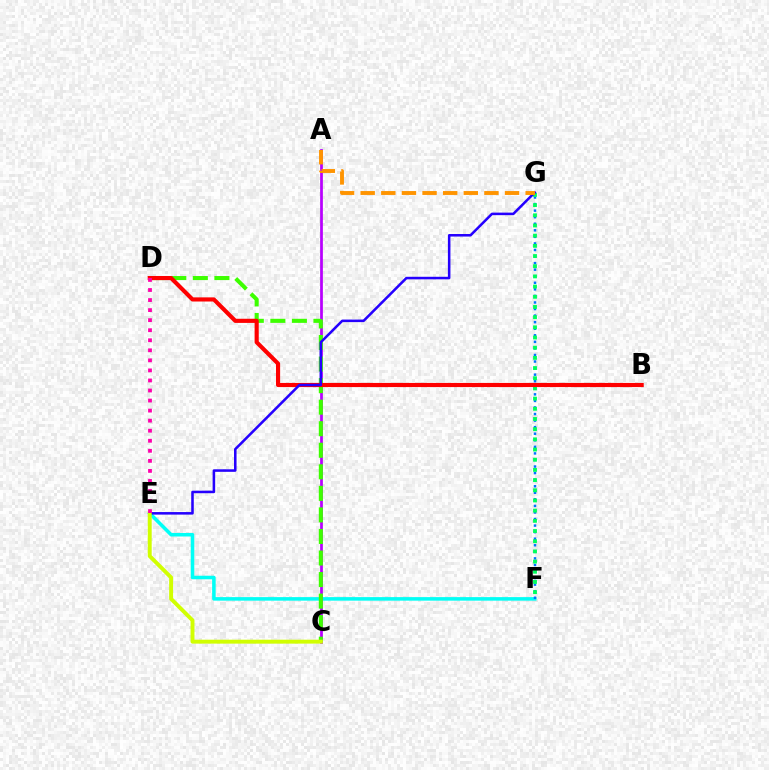{('E', 'F'): [{'color': '#00fff6', 'line_style': 'solid', 'thickness': 2.55}], ('F', 'G'): [{'color': '#0074ff', 'line_style': 'dotted', 'thickness': 1.78}, {'color': '#00ff5c', 'line_style': 'dotted', 'thickness': 2.77}], ('A', 'C'): [{'color': '#b900ff', 'line_style': 'solid', 'thickness': 1.97}], ('C', 'D'): [{'color': '#3dff00', 'line_style': 'dashed', 'thickness': 2.93}], ('B', 'D'): [{'color': '#ff0000', 'line_style': 'solid', 'thickness': 2.98}], ('E', 'G'): [{'color': '#2500ff', 'line_style': 'solid', 'thickness': 1.83}], ('A', 'G'): [{'color': '#ff9400', 'line_style': 'dashed', 'thickness': 2.8}], ('C', 'E'): [{'color': '#d1ff00', 'line_style': 'solid', 'thickness': 2.82}], ('D', 'E'): [{'color': '#ff00ac', 'line_style': 'dotted', 'thickness': 2.73}]}